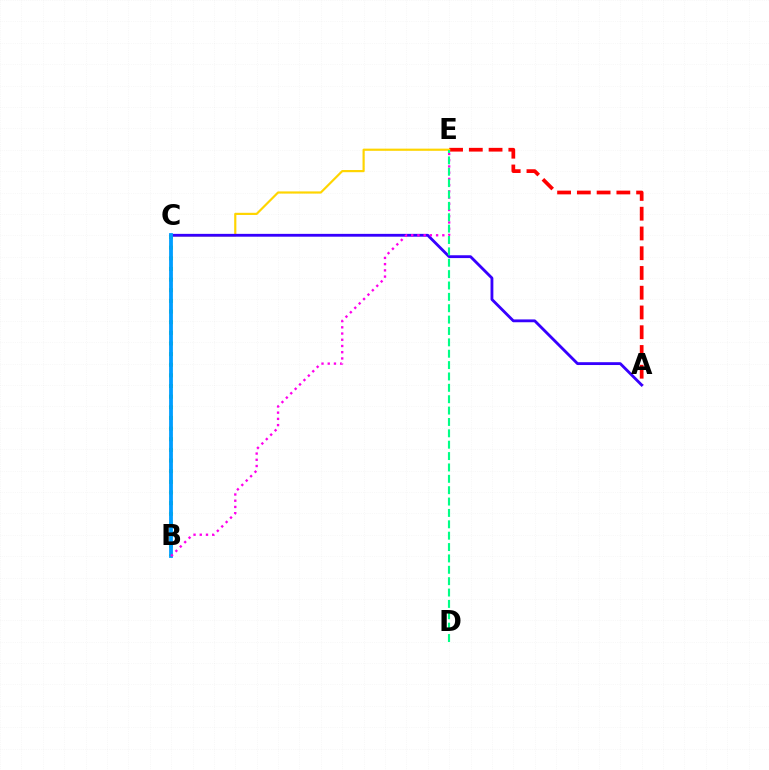{('B', 'C'): [{'color': '#4fff00', 'line_style': 'dotted', 'thickness': 2.89}, {'color': '#009eff', 'line_style': 'solid', 'thickness': 2.74}], ('A', 'E'): [{'color': '#ff0000', 'line_style': 'dashed', 'thickness': 2.68}], ('C', 'E'): [{'color': '#ffd500', 'line_style': 'solid', 'thickness': 1.57}], ('A', 'C'): [{'color': '#3700ff', 'line_style': 'solid', 'thickness': 2.04}], ('B', 'E'): [{'color': '#ff00ed', 'line_style': 'dotted', 'thickness': 1.69}], ('D', 'E'): [{'color': '#00ff86', 'line_style': 'dashed', 'thickness': 1.54}]}